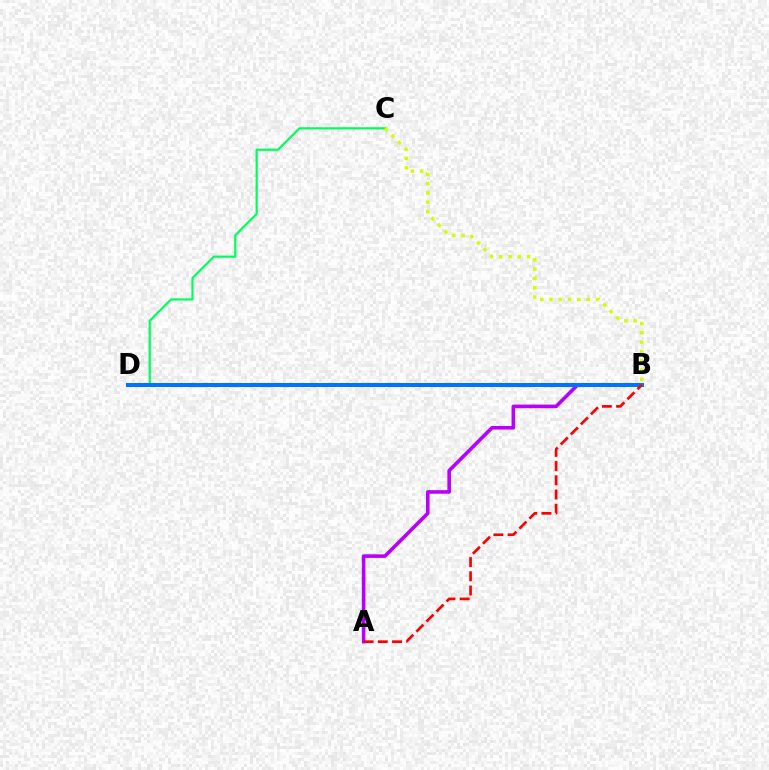{('A', 'B'): [{'color': '#b900ff', 'line_style': 'solid', 'thickness': 2.59}, {'color': '#ff0000', 'line_style': 'dashed', 'thickness': 1.93}], ('C', 'D'): [{'color': '#00ff5c', 'line_style': 'solid', 'thickness': 1.59}], ('B', 'D'): [{'color': '#0074ff', 'line_style': 'solid', 'thickness': 2.91}], ('B', 'C'): [{'color': '#d1ff00', 'line_style': 'dotted', 'thickness': 2.53}]}